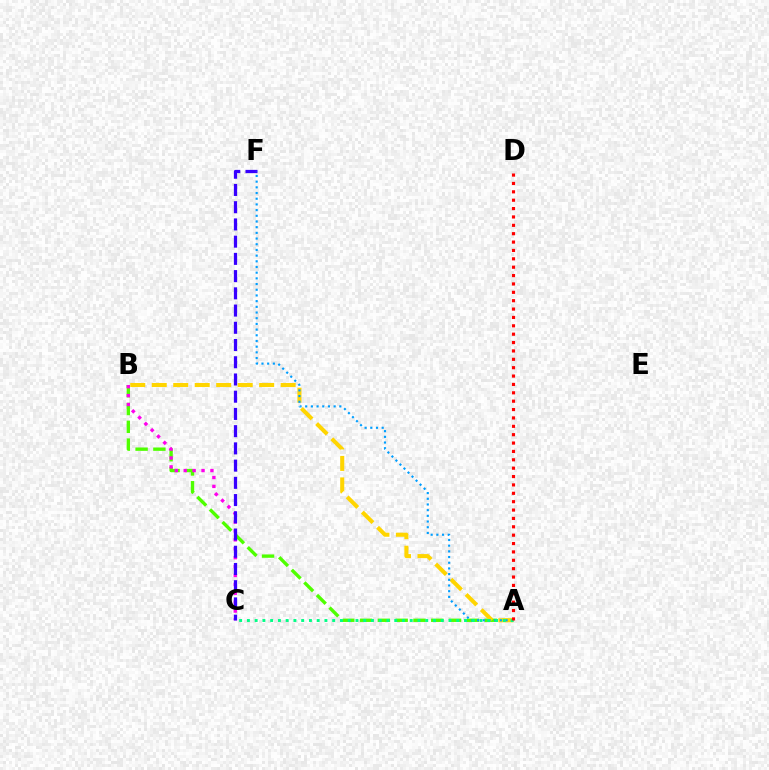{('A', 'B'): [{'color': '#4fff00', 'line_style': 'dashed', 'thickness': 2.42}, {'color': '#ffd500', 'line_style': 'dashed', 'thickness': 2.92}], ('B', 'C'): [{'color': '#ff00ed', 'line_style': 'dotted', 'thickness': 2.42}], ('C', 'F'): [{'color': '#3700ff', 'line_style': 'dashed', 'thickness': 2.34}], ('A', 'F'): [{'color': '#009eff', 'line_style': 'dotted', 'thickness': 1.55}], ('A', 'C'): [{'color': '#00ff86', 'line_style': 'dotted', 'thickness': 2.11}], ('A', 'D'): [{'color': '#ff0000', 'line_style': 'dotted', 'thickness': 2.28}]}